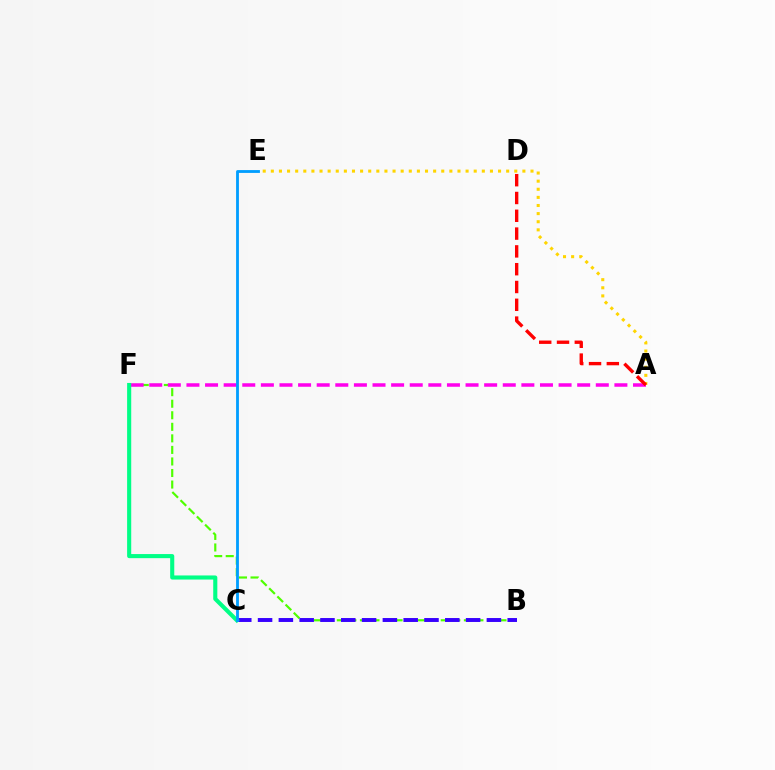{('B', 'F'): [{'color': '#4fff00', 'line_style': 'dashed', 'thickness': 1.57}], ('B', 'C'): [{'color': '#3700ff', 'line_style': 'dashed', 'thickness': 2.83}], ('A', 'F'): [{'color': '#ff00ed', 'line_style': 'dashed', 'thickness': 2.53}], ('A', 'E'): [{'color': '#ffd500', 'line_style': 'dotted', 'thickness': 2.2}], ('C', 'F'): [{'color': '#00ff86', 'line_style': 'solid', 'thickness': 2.95}], ('C', 'E'): [{'color': '#009eff', 'line_style': 'solid', 'thickness': 2.04}], ('A', 'D'): [{'color': '#ff0000', 'line_style': 'dashed', 'thickness': 2.42}]}